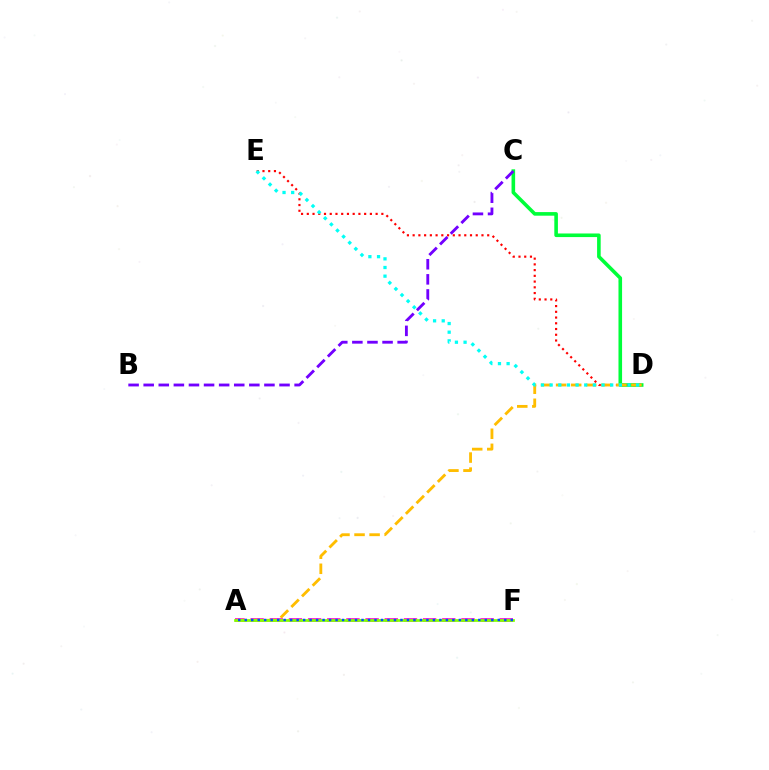{('C', 'D'): [{'color': '#00ff39', 'line_style': 'solid', 'thickness': 2.59}], ('A', 'F'): [{'color': '#ff00cf', 'line_style': 'dashed', 'thickness': 2.6}, {'color': '#84ff00', 'line_style': 'solid', 'thickness': 1.97}, {'color': '#004bff', 'line_style': 'dotted', 'thickness': 1.76}], ('D', 'E'): [{'color': '#ff0000', 'line_style': 'dotted', 'thickness': 1.56}, {'color': '#00fff6', 'line_style': 'dotted', 'thickness': 2.35}], ('A', 'D'): [{'color': '#ffbd00', 'line_style': 'dashed', 'thickness': 2.05}], ('B', 'C'): [{'color': '#7200ff', 'line_style': 'dashed', 'thickness': 2.05}]}